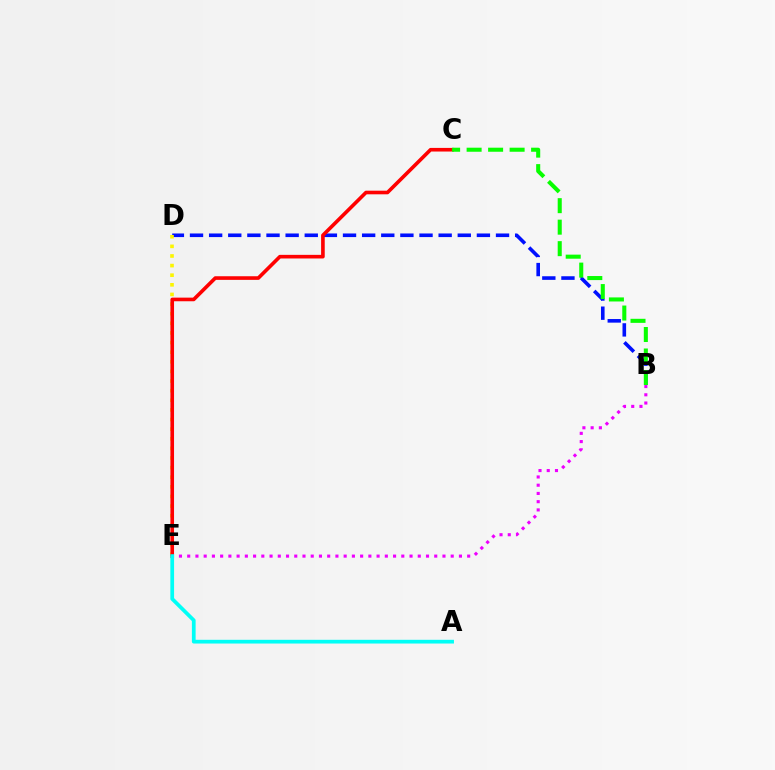{('B', 'D'): [{'color': '#0010ff', 'line_style': 'dashed', 'thickness': 2.6}], ('D', 'E'): [{'color': '#fcf500', 'line_style': 'dotted', 'thickness': 2.61}], ('C', 'E'): [{'color': '#ff0000', 'line_style': 'solid', 'thickness': 2.61}], ('B', 'C'): [{'color': '#08ff00', 'line_style': 'dashed', 'thickness': 2.92}], ('B', 'E'): [{'color': '#ee00ff', 'line_style': 'dotted', 'thickness': 2.24}], ('A', 'E'): [{'color': '#00fff6', 'line_style': 'solid', 'thickness': 2.68}]}